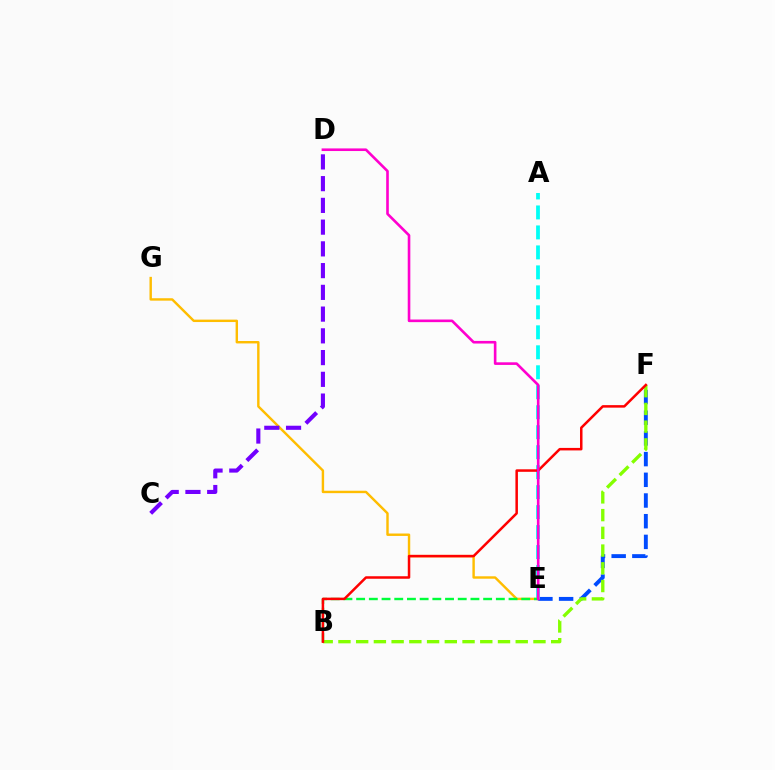{('E', 'F'): [{'color': '#004bff', 'line_style': 'dashed', 'thickness': 2.81}], ('A', 'E'): [{'color': '#00fff6', 'line_style': 'dashed', 'thickness': 2.71}], ('E', 'G'): [{'color': '#ffbd00', 'line_style': 'solid', 'thickness': 1.74}], ('B', 'E'): [{'color': '#00ff39', 'line_style': 'dashed', 'thickness': 1.73}], ('B', 'F'): [{'color': '#84ff00', 'line_style': 'dashed', 'thickness': 2.41}, {'color': '#ff0000', 'line_style': 'solid', 'thickness': 1.81}], ('D', 'E'): [{'color': '#ff00cf', 'line_style': 'solid', 'thickness': 1.88}], ('C', 'D'): [{'color': '#7200ff', 'line_style': 'dashed', 'thickness': 2.95}]}